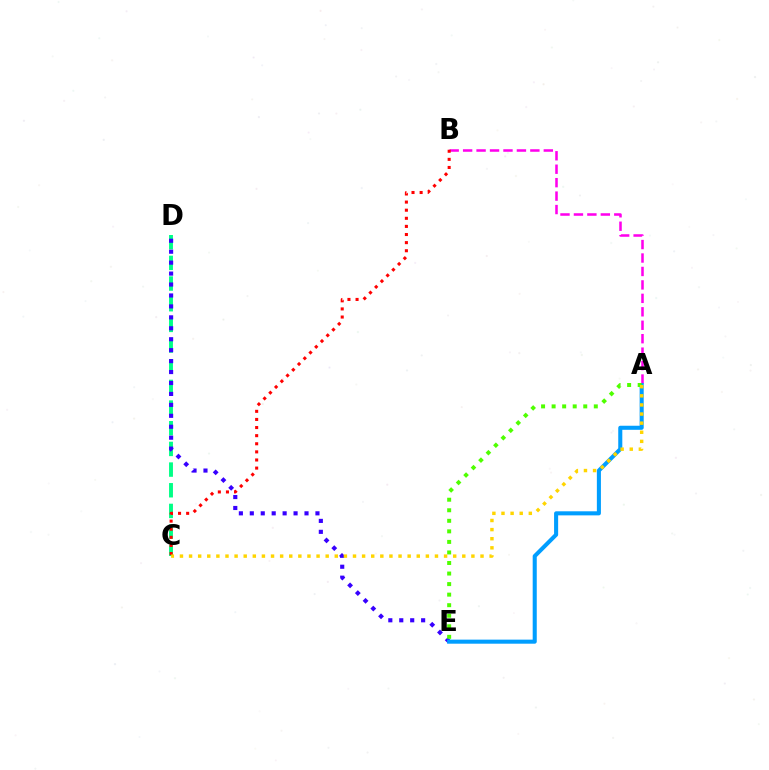{('A', 'B'): [{'color': '#ff00ed', 'line_style': 'dashed', 'thickness': 1.83}], ('C', 'D'): [{'color': '#00ff86', 'line_style': 'dashed', 'thickness': 2.81}], ('D', 'E'): [{'color': '#3700ff', 'line_style': 'dotted', 'thickness': 2.97}], ('B', 'C'): [{'color': '#ff0000', 'line_style': 'dotted', 'thickness': 2.2}], ('A', 'E'): [{'color': '#009eff', 'line_style': 'solid', 'thickness': 2.93}, {'color': '#4fff00', 'line_style': 'dotted', 'thickness': 2.87}], ('A', 'C'): [{'color': '#ffd500', 'line_style': 'dotted', 'thickness': 2.47}]}